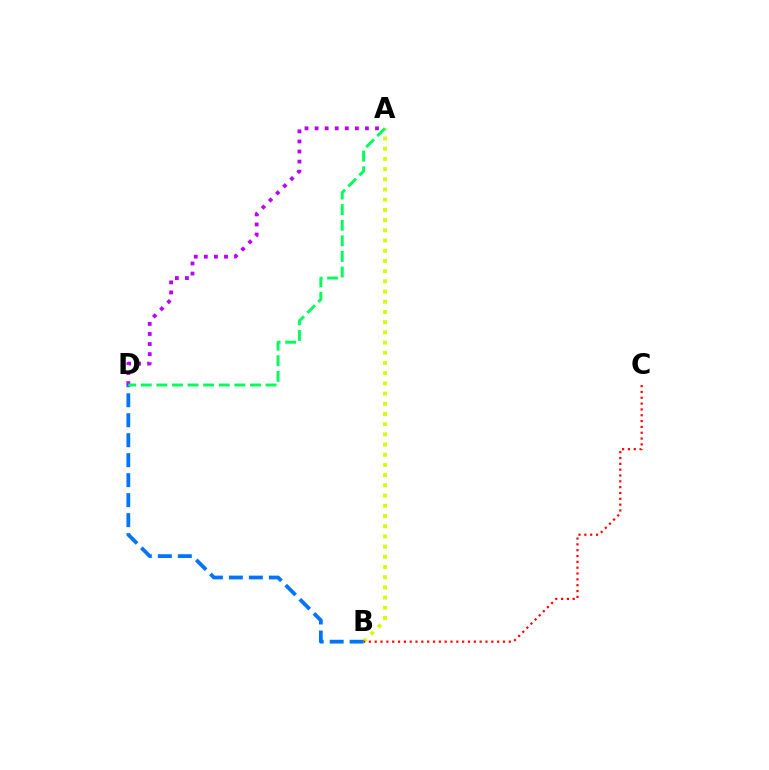{('A', 'B'): [{'color': '#d1ff00', 'line_style': 'dotted', 'thickness': 2.77}], ('B', 'D'): [{'color': '#0074ff', 'line_style': 'dashed', 'thickness': 2.71}], ('A', 'D'): [{'color': '#b900ff', 'line_style': 'dotted', 'thickness': 2.74}, {'color': '#00ff5c', 'line_style': 'dashed', 'thickness': 2.12}], ('B', 'C'): [{'color': '#ff0000', 'line_style': 'dotted', 'thickness': 1.58}]}